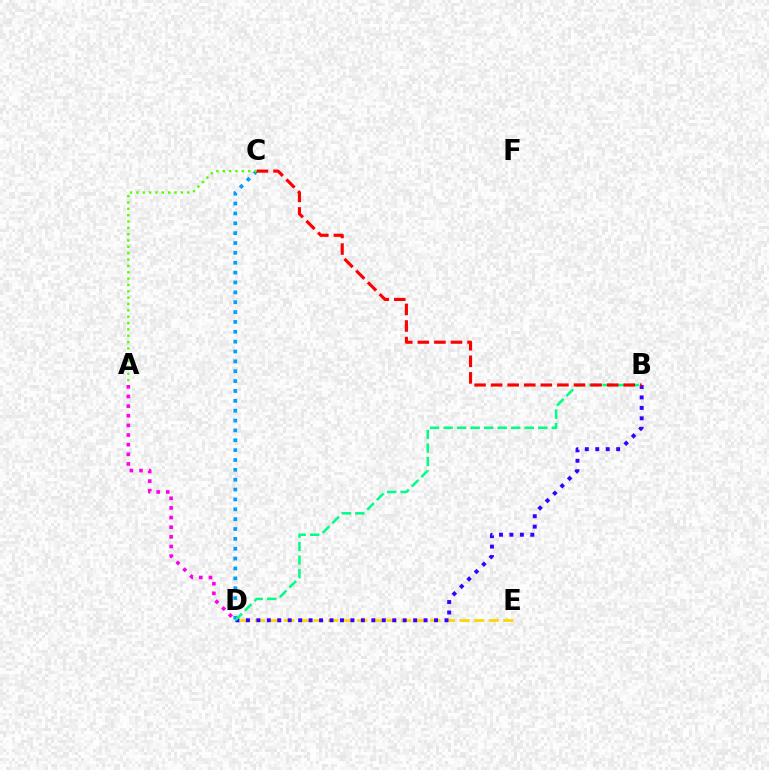{('C', 'D'): [{'color': '#009eff', 'line_style': 'dotted', 'thickness': 2.68}], ('D', 'E'): [{'color': '#ffd500', 'line_style': 'dashed', 'thickness': 1.98}], ('B', 'D'): [{'color': '#3700ff', 'line_style': 'dotted', 'thickness': 2.84}, {'color': '#00ff86', 'line_style': 'dashed', 'thickness': 1.84}], ('A', 'C'): [{'color': '#4fff00', 'line_style': 'dotted', 'thickness': 1.72}], ('A', 'D'): [{'color': '#ff00ed', 'line_style': 'dotted', 'thickness': 2.62}], ('B', 'C'): [{'color': '#ff0000', 'line_style': 'dashed', 'thickness': 2.25}]}